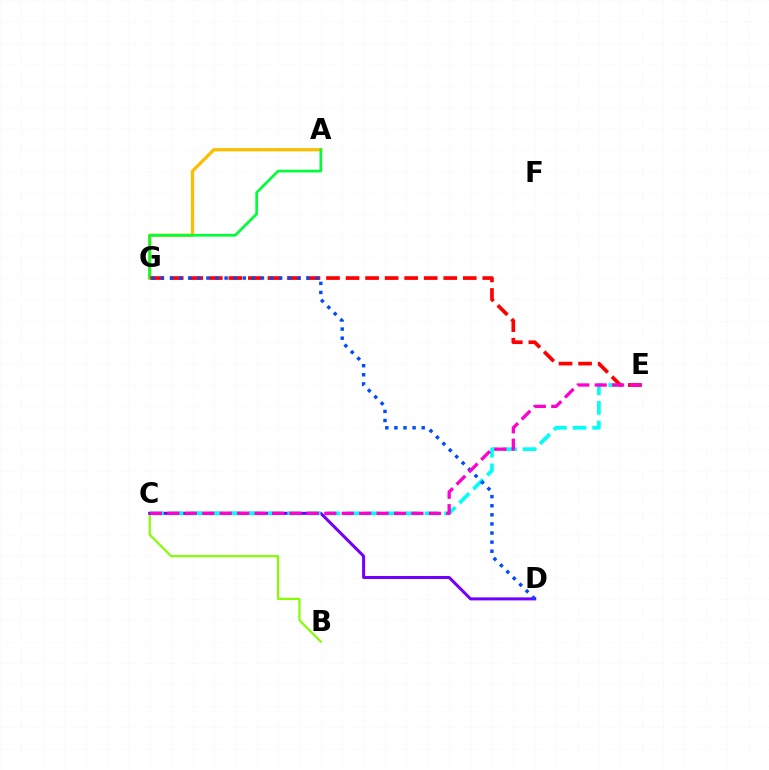{('B', 'C'): [{'color': '#84ff00', 'line_style': 'solid', 'thickness': 1.58}], ('C', 'D'): [{'color': '#7200ff', 'line_style': 'solid', 'thickness': 2.18}], ('A', 'G'): [{'color': '#ffbd00', 'line_style': 'solid', 'thickness': 2.33}, {'color': '#00ff39', 'line_style': 'solid', 'thickness': 1.94}], ('C', 'E'): [{'color': '#00fff6', 'line_style': 'dashed', 'thickness': 2.66}, {'color': '#ff00cf', 'line_style': 'dashed', 'thickness': 2.37}], ('E', 'G'): [{'color': '#ff0000', 'line_style': 'dashed', 'thickness': 2.65}], ('D', 'G'): [{'color': '#004bff', 'line_style': 'dotted', 'thickness': 2.47}]}